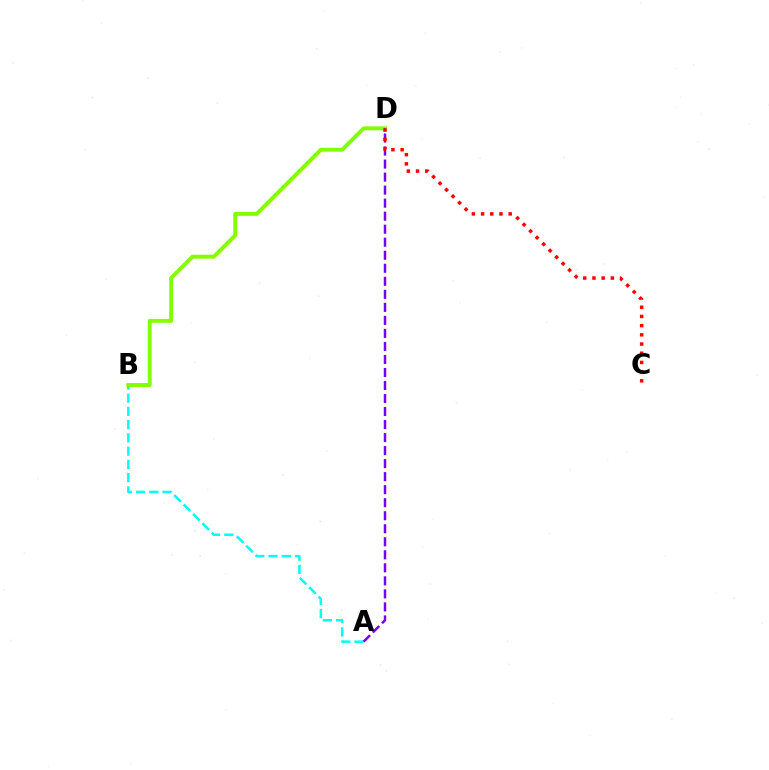{('A', 'B'): [{'color': '#00fff6', 'line_style': 'dashed', 'thickness': 1.8}], ('B', 'D'): [{'color': '#84ff00', 'line_style': 'solid', 'thickness': 2.85}], ('A', 'D'): [{'color': '#7200ff', 'line_style': 'dashed', 'thickness': 1.77}], ('C', 'D'): [{'color': '#ff0000', 'line_style': 'dotted', 'thickness': 2.5}]}